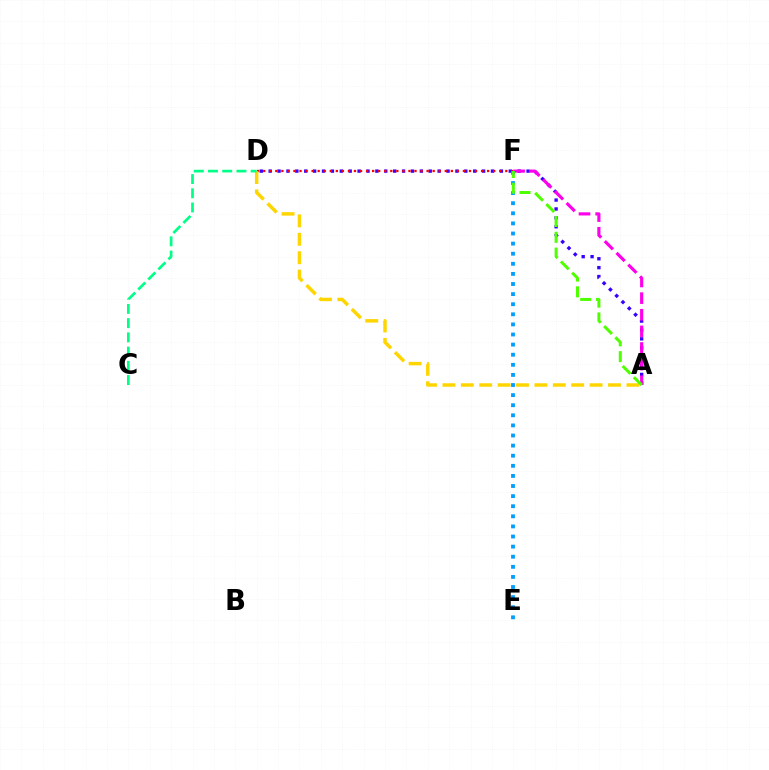{('A', 'D'): [{'color': '#3700ff', 'line_style': 'dotted', 'thickness': 2.42}, {'color': '#ffd500', 'line_style': 'dashed', 'thickness': 2.5}], ('A', 'F'): [{'color': '#ff00ed', 'line_style': 'dashed', 'thickness': 2.26}, {'color': '#4fff00', 'line_style': 'dashed', 'thickness': 2.15}], ('D', 'F'): [{'color': '#ff0000', 'line_style': 'dotted', 'thickness': 1.64}], ('C', 'D'): [{'color': '#00ff86', 'line_style': 'dashed', 'thickness': 1.93}], ('E', 'F'): [{'color': '#009eff', 'line_style': 'dotted', 'thickness': 2.74}]}